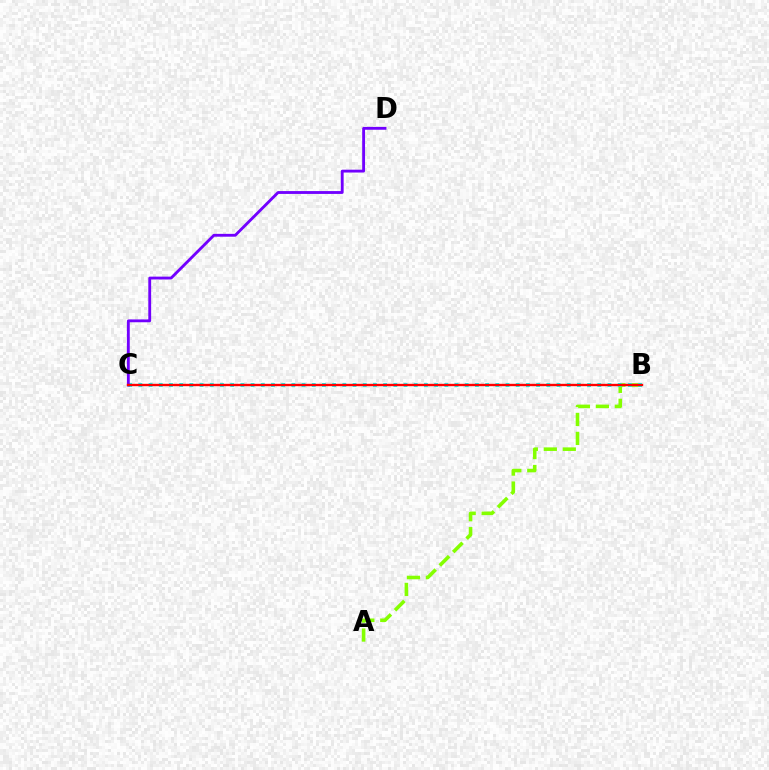{('A', 'B'): [{'color': '#84ff00', 'line_style': 'dashed', 'thickness': 2.58}], ('B', 'C'): [{'color': '#00fff6', 'line_style': 'dotted', 'thickness': 2.77}, {'color': '#ff0000', 'line_style': 'solid', 'thickness': 1.71}], ('C', 'D'): [{'color': '#7200ff', 'line_style': 'solid', 'thickness': 2.05}]}